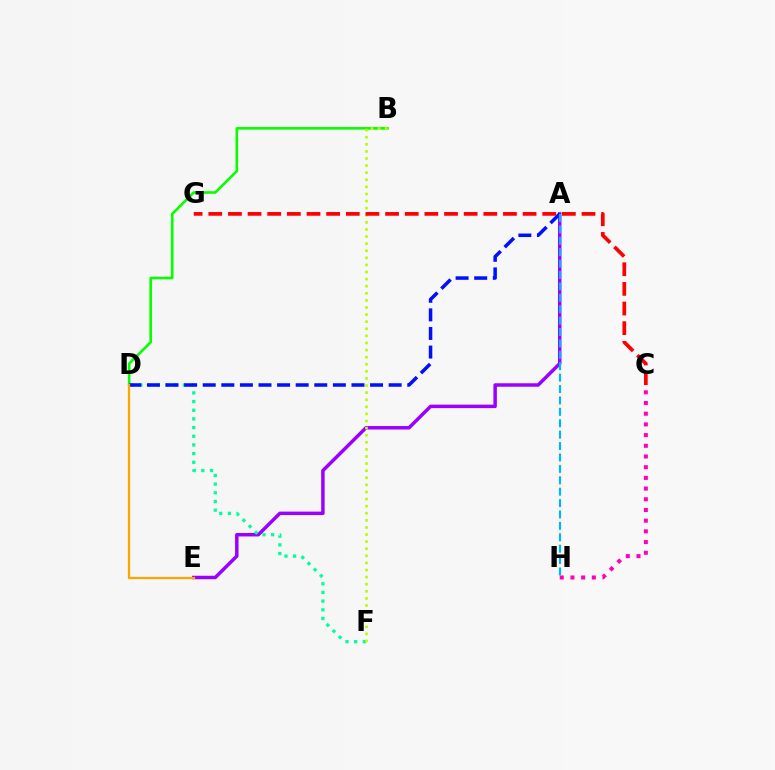{('A', 'E'): [{'color': '#9b00ff', 'line_style': 'solid', 'thickness': 2.5}], ('D', 'F'): [{'color': '#00ff9d', 'line_style': 'dotted', 'thickness': 2.36}], ('C', 'H'): [{'color': '#ff00bd', 'line_style': 'dotted', 'thickness': 2.91}], ('B', 'D'): [{'color': '#08ff00', 'line_style': 'solid', 'thickness': 1.89}], ('B', 'F'): [{'color': '#b3ff00', 'line_style': 'dotted', 'thickness': 1.93}], ('A', 'D'): [{'color': '#0010ff', 'line_style': 'dashed', 'thickness': 2.53}], ('C', 'G'): [{'color': '#ff0000', 'line_style': 'dashed', 'thickness': 2.67}], ('D', 'E'): [{'color': '#ffa500', 'line_style': 'solid', 'thickness': 1.63}], ('A', 'H'): [{'color': '#00b5ff', 'line_style': 'dashed', 'thickness': 1.55}]}